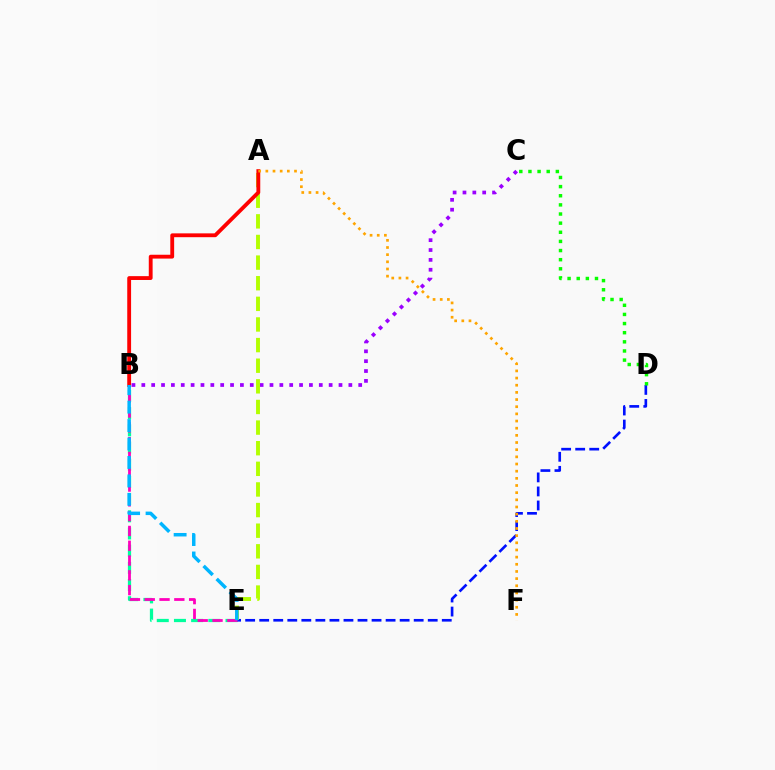{('B', 'E'): [{'color': '#00ff9d', 'line_style': 'dashed', 'thickness': 2.33}, {'color': '#ff00bd', 'line_style': 'dashed', 'thickness': 2.01}, {'color': '#00b5ff', 'line_style': 'dashed', 'thickness': 2.51}], ('B', 'C'): [{'color': '#9b00ff', 'line_style': 'dotted', 'thickness': 2.68}], ('D', 'E'): [{'color': '#0010ff', 'line_style': 'dashed', 'thickness': 1.91}], ('A', 'E'): [{'color': '#b3ff00', 'line_style': 'dashed', 'thickness': 2.8}], ('C', 'D'): [{'color': '#08ff00', 'line_style': 'dotted', 'thickness': 2.48}], ('A', 'B'): [{'color': '#ff0000', 'line_style': 'solid', 'thickness': 2.76}], ('A', 'F'): [{'color': '#ffa500', 'line_style': 'dotted', 'thickness': 1.95}]}